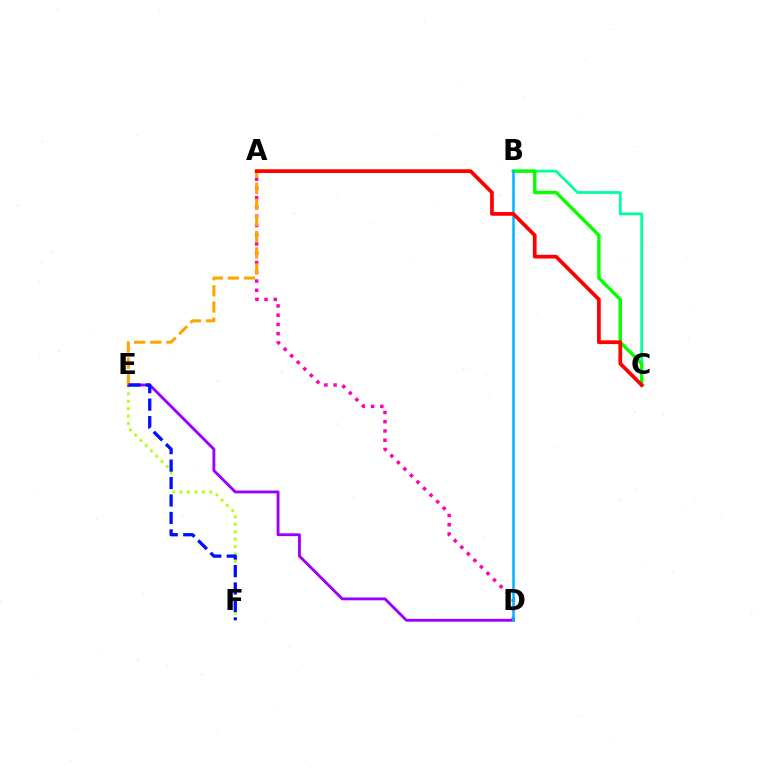{('E', 'F'): [{'color': '#b3ff00', 'line_style': 'dotted', 'thickness': 2.01}, {'color': '#0010ff', 'line_style': 'dashed', 'thickness': 2.37}], ('A', 'D'): [{'color': '#ff00bd', 'line_style': 'dotted', 'thickness': 2.52}], ('D', 'E'): [{'color': '#9b00ff', 'line_style': 'solid', 'thickness': 2.05}], ('B', 'C'): [{'color': '#00ff9d', 'line_style': 'solid', 'thickness': 1.99}, {'color': '#08ff00', 'line_style': 'solid', 'thickness': 2.44}], ('A', 'E'): [{'color': '#ffa500', 'line_style': 'dashed', 'thickness': 2.19}], ('B', 'D'): [{'color': '#00b5ff', 'line_style': 'solid', 'thickness': 1.81}], ('A', 'C'): [{'color': '#ff0000', 'line_style': 'solid', 'thickness': 2.69}]}